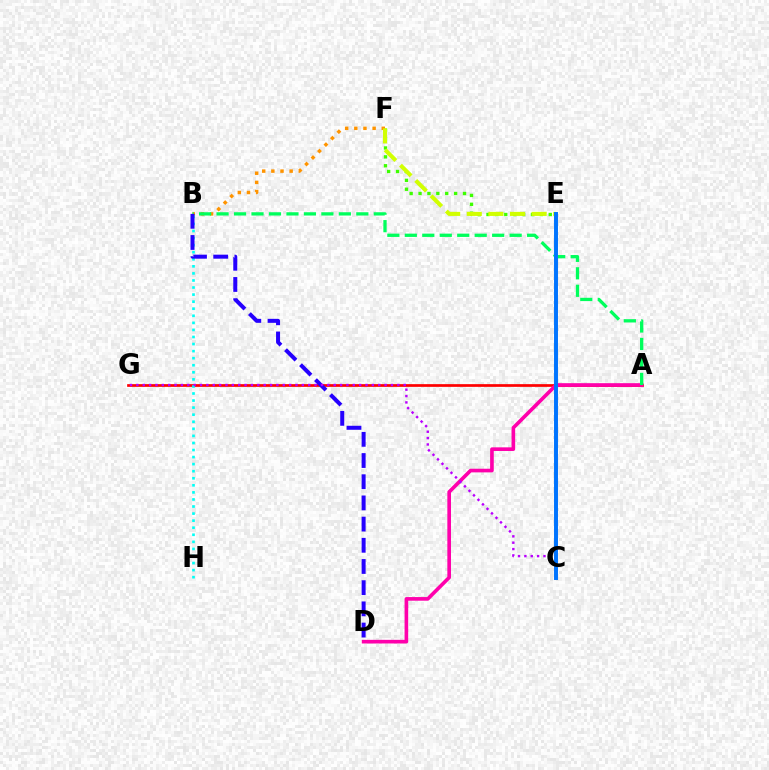{('A', 'G'): [{'color': '#ff0000', 'line_style': 'solid', 'thickness': 1.95}], ('E', 'F'): [{'color': '#3dff00', 'line_style': 'dotted', 'thickness': 2.42}, {'color': '#d1ff00', 'line_style': 'dashed', 'thickness': 2.94}], ('B', 'F'): [{'color': '#ff9400', 'line_style': 'dotted', 'thickness': 2.49}], ('B', 'H'): [{'color': '#00fff6', 'line_style': 'dotted', 'thickness': 1.92}], ('A', 'D'): [{'color': '#ff00ac', 'line_style': 'solid', 'thickness': 2.62}], ('A', 'B'): [{'color': '#00ff5c', 'line_style': 'dashed', 'thickness': 2.37}], ('B', 'D'): [{'color': '#2500ff', 'line_style': 'dashed', 'thickness': 2.88}], ('C', 'G'): [{'color': '#b900ff', 'line_style': 'dotted', 'thickness': 1.73}], ('C', 'E'): [{'color': '#0074ff', 'line_style': 'solid', 'thickness': 2.84}]}